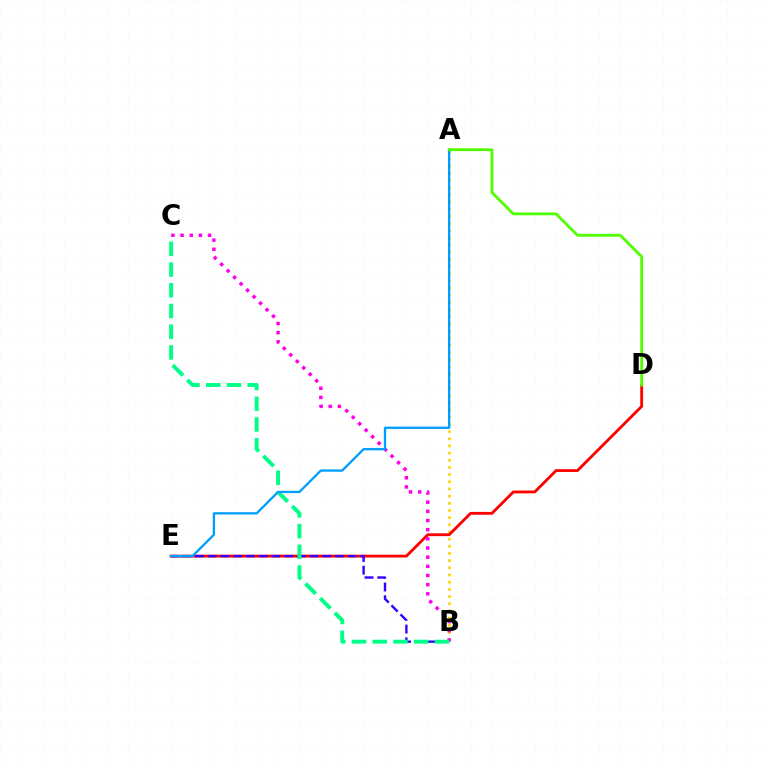{('A', 'B'): [{'color': '#ffd500', 'line_style': 'dotted', 'thickness': 1.95}], ('D', 'E'): [{'color': '#ff0000', 'line_style': 'solid', 'thickness': 2.04}], ('B', 'C'): [{'color': '#ff00ed', 'line_style': 'dotted', 'thickness': 2.49}, {'color': '#00ff86', 'line_style': 'dashed', 'thickness': 2.82}], ('B', 'E'): [{'color': '#3700ff', 'line_style': 'dashed', 'thickness': 1.73}], ('A', 'E'): [{'color': '#009eff', 'line_style': 'solid', 'thickness': 1.66}], ('A', 'D'): [{'color': '#4fff00', 'line_style': 'solid', 'thickness': 2.01}]}